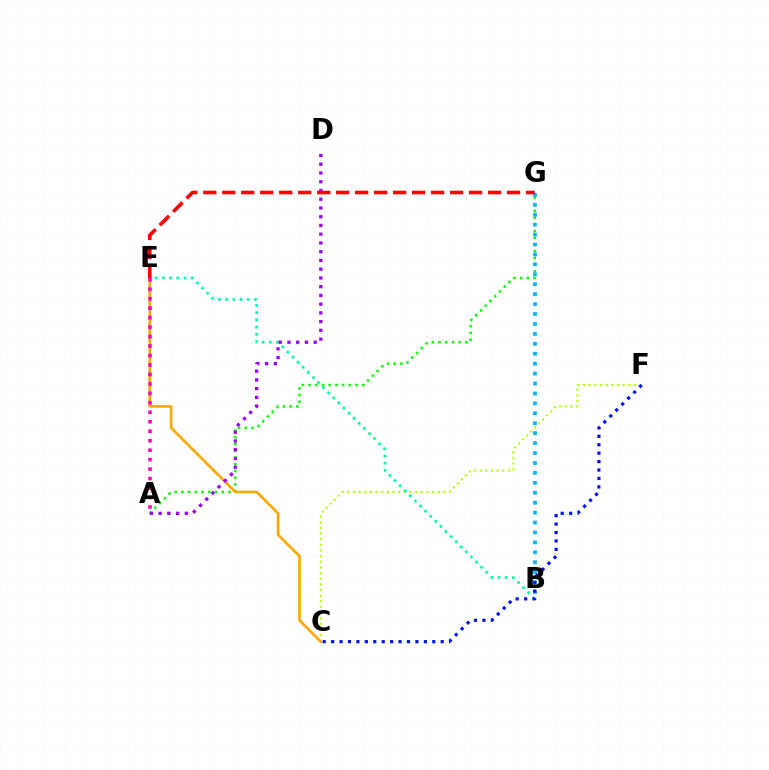{('A', 'G'): [{'color': '#08ff00', 'line_style': 'dotted', 'thickness': 1.82}], ('C', 'F'): [{'color': '#b3ff00', 'line_style': 'dotted', 'thickness': 1.54}, {'color': '#0010ff', 'line_style': 'dotted', 'thickness': 2.29}], ('C', 'E'): [{'color': '#ffa500', 'line_style': 'solid', 'thickness': 1.88}], ('B', 'E'): [{'color': '#00ff9d', 'line_style': 'dotted', 'thickness': 1.96}], ('B', 'G'): [{'color': '#00b5ff', 'line_style': 'dotted', 'thickness': 2.7}], ('A', 'D'): [{'color': '#9b00ff', 'line_style': 'dotted', 'thickness': 2.38}], ('E', 'G'): [{'color': '#ff0000', 'line_style': 'dashed', 'thickness': 2.58}], ('A', 'E'): [{'color': '#ff00bd', 'line_style': 'dotted', 'thickness': 2.57}]}